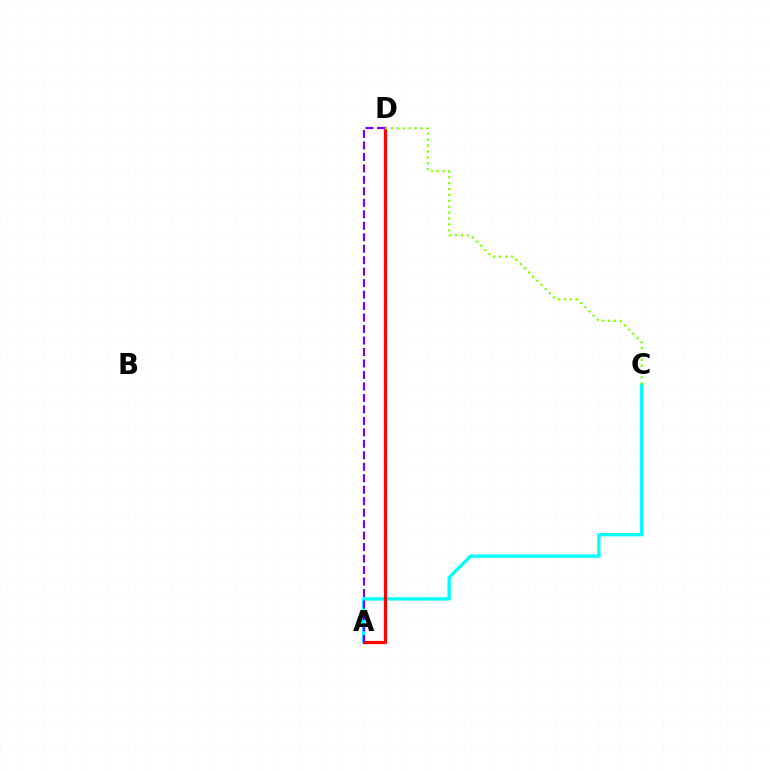{('A', 'C'): [{'color': '#00fff6', 'line_style': 'solid', 'thickness': 2.41}], ('A', 'D'): [{'color': '#ff0000', 'line_style': 'solid', 'thickness': 2.35}, {'color': '#7200ff', 'line_style': 'dashed', 'thickness': 1.56}], ('C', 'D'): [{'color': '#84ff00', 'line_style': 'dotted', 'thickness': 1.6}]}